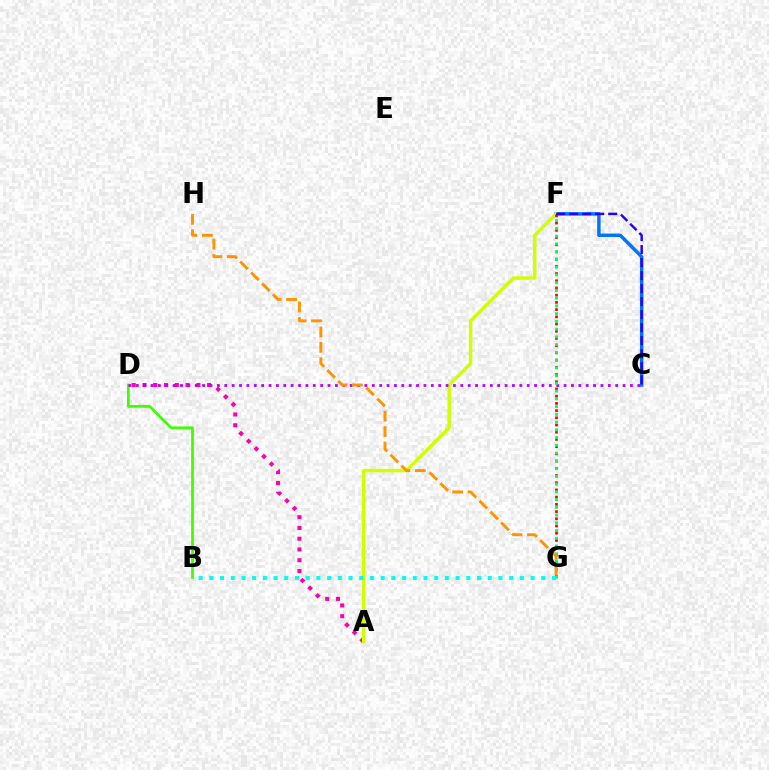{('A', 'D'): [{'color': '#ff00ac', 'line_style': 'dotted', 'thickness': 2.93}], ('C', 'F'): [{'color': '#0074ff', 'line_style': 'solid', 'thickness': 2.48}, {'color': '#2500ff', 'line_style': 'dashed', 'thickness': 1.77}], ('B', 'D'): [{'color': '#3dff00', 'line_style': 'solid', 'thickness': 1.95}], ('A', 'F'): [{'color': '#d1ff00', 'line_style': 'solid', 'thickness': 2.47}], ('F', 'G'): [{'color': '#ff0000', 'line_style': 'dotted', 'thickness': 1.96}, {'color': '#00ff5c', 'line_style': 'dotted', 'thickness': 2.1}], ('C', 'D'): [{'color': '#b900ff', 'line_style': 'dotted', 'thickness': 2.0}], ('G', 'H'): [{'color': '#ff9400', 'line_style': 'dashed', 'thickness': 2.09}], ('B', 'G'): [{'color': '#00fff6', 'line_style': 'dotted', 'thickness': 2.91}]}